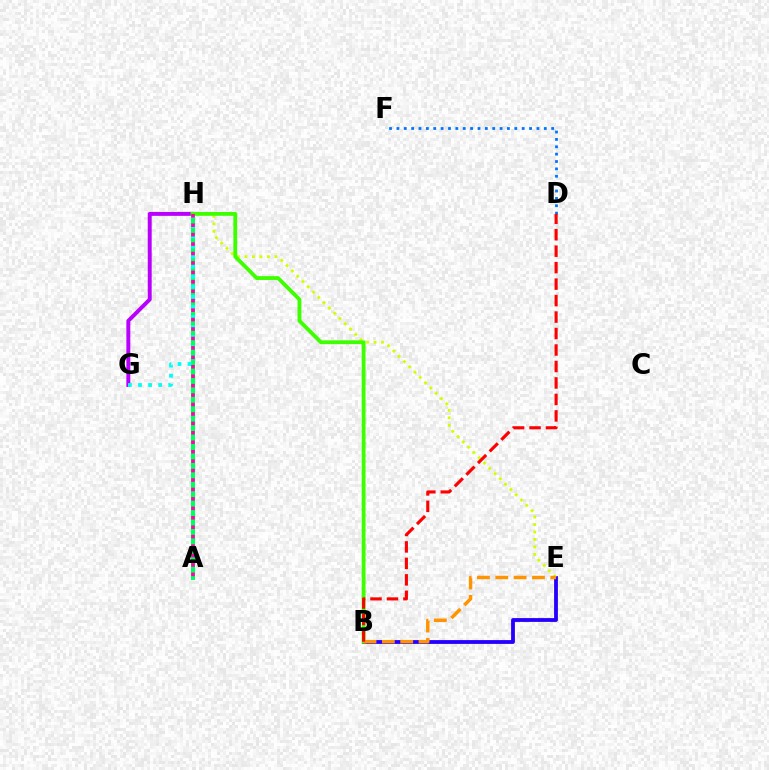{('D', 'F'): [{'color': '#0074ff', 'line_style': 'dotted', 'thickness': 2.0}], ('G', 'H'): [{'color': '#b900ff', 'line_style': 'solid', 'thickness': 2.83}, {'color': '#00fff6', 'line_style': 'dotted', 'thickness': 2.74}], ('B', 'E'): [{'color': '#2500ff', 'line_style': 'solid', 'thickness': 2.74}, {'color': '#ff9400', 'line_style': 'dashed', 'thickness': 2.49}], ('A', 'H'): [{'color': '#00ff5c', 'line_style': 'solid', 'thickness': 2.94}, {'color': '#ff00ac', 'line_style': 'dotted', 'thickness': 2.56}], ('E', 'H'): [{'color': '#d1ff00', 'line_style': 'dotted', 'thickness': 2.03}], ('B', 'H'): [{'color': '#3dff00', 'line_style': 'solid', 'thickness': 2.75}], ('B', 'D'): [{'color': '#ff0000', 'line_style': 'dashed', 'thickness': 2.24}]}